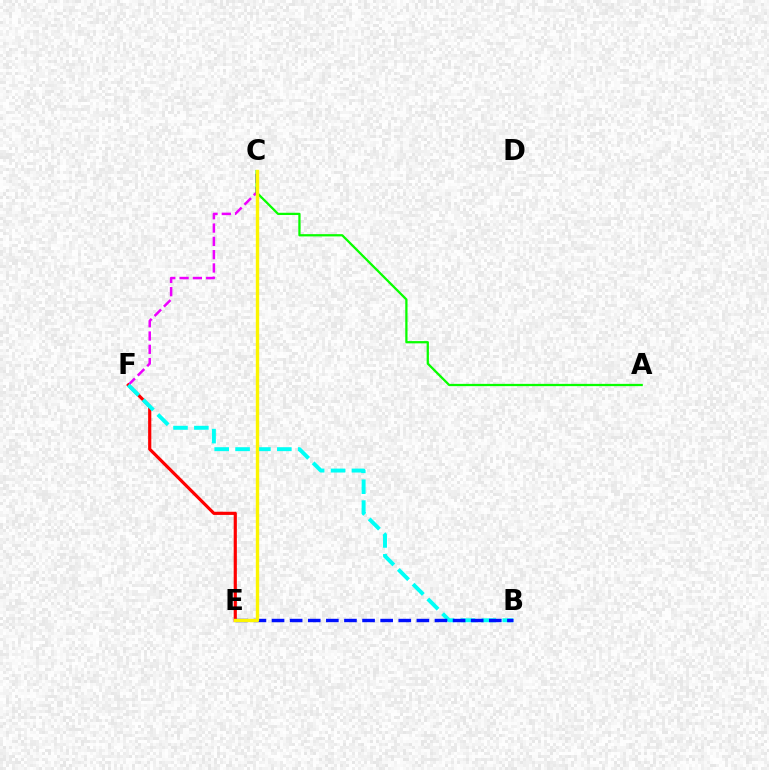{('C', 'F'): [{'color': '#ee00ff', 'line_style': 'dashed', 'thickness': 1.81}], ('E', 'F'): [{'color': '#ff0000', 'line_style': 'solid', 'thickness': 2.28}], ('B', 'F'): [{'color': '#00fff6', 'line_style': 'dashed', 'thickness': 2.83}], ('A', 'C'): [{'color': '#08ff00', 'line_style': 'solid', 'thickness': 1.63}], ('B', 'E'): [{'color': '#0010ff', 'line_style': 'dashed', 'thickness': 2.46}], ('C', 'E'): [{'color': '#fcf500', 'line_style': 'solid', 'thickness': 2.42}]}